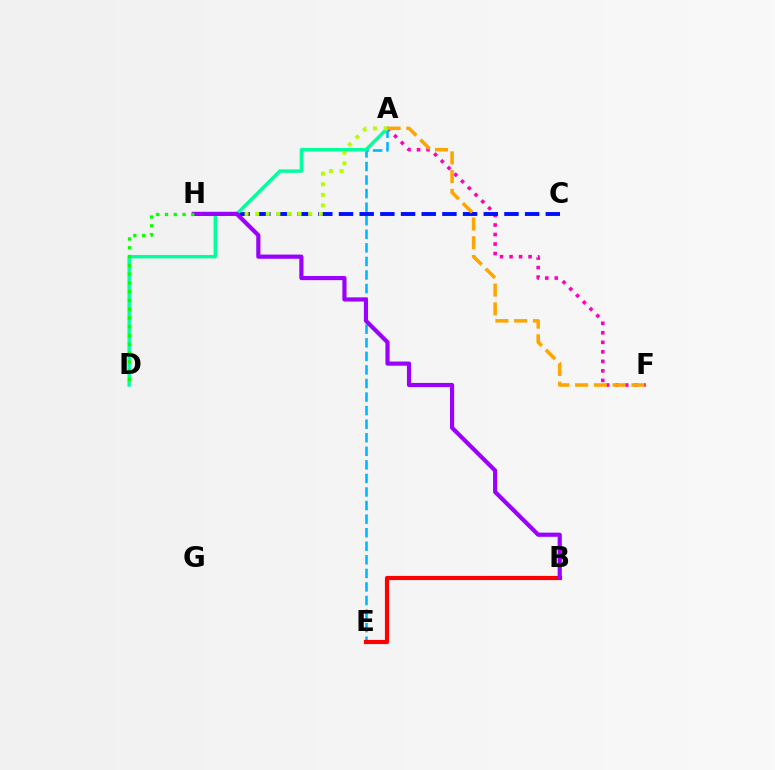{('A', 'F'): [{'color': '#ff00bd', 'line_style': 'dotted', 'thickness': 2.59}, {'color': '#ffa500', 'line_style': 'dashed', 'thickness': 2.55}], ('C', 'H'): [{'color': '#0010ff', 'line_style': 'dashed', 'thickness': 2.81}], ('A', 'E'): [{'color': '#00b5ff', 'line_style': 'dashed', 'thickness': 1.84}], ('A', 'D'): [{'color': '#00ff9d', 'line_style': 'solid', 'thickness': 2.45}], ('B', 'E'): [{'color': '#ff0000', 'line_style': 'solid', 'thickness': 3.0}], ('A', 'H'): [{'color': '#b3ff00', 'line_style': 'dotted', 'thickness': 2.88}], ('B', 'H'): [{'color': '#9b00ff', 'line_style': 'solid', 'thickness': 3.0}], ('D', 'H'): [{'color': '#08ff00', 'line_style': 'dotted', 'thickness': 2.39}]}